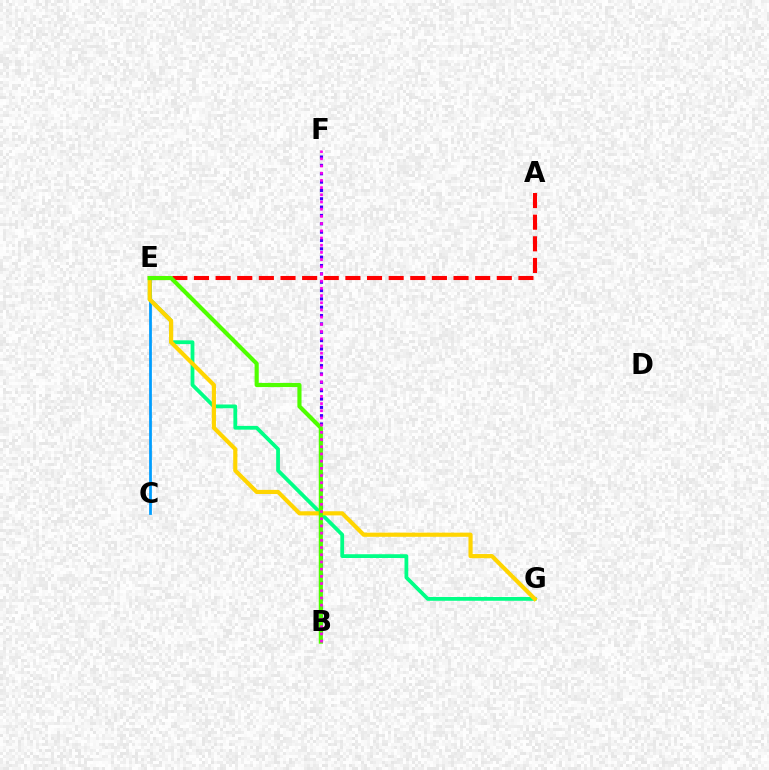{('C', 'E'): [{'color': '#009eff', 'line_style': 'solid', 'thickness': 2.0}], ('B', 'F'): [{'color': '#3700ff', 'line_style': 'dotted', 'thickness': 2.27}, {'color': '#ff00ed', 'line_style': 'dotted', 'thickness': 1.96}], ('E', 'G'): [{'color': '#00ff86', 'line_style': 'solid', 'thickness': 2.72}, {'color': '#ffd500', 'line_style': 'solid', 'thickness': 2.99}], ('A', 'E'): [{'color': '#ff0000', 'line_style': 'dashed', 'thickness': 2.94}], ('B', 'E'): [{'color': '#4fff00', 'line_style': 'solid', 'thickness': 2.97}]}